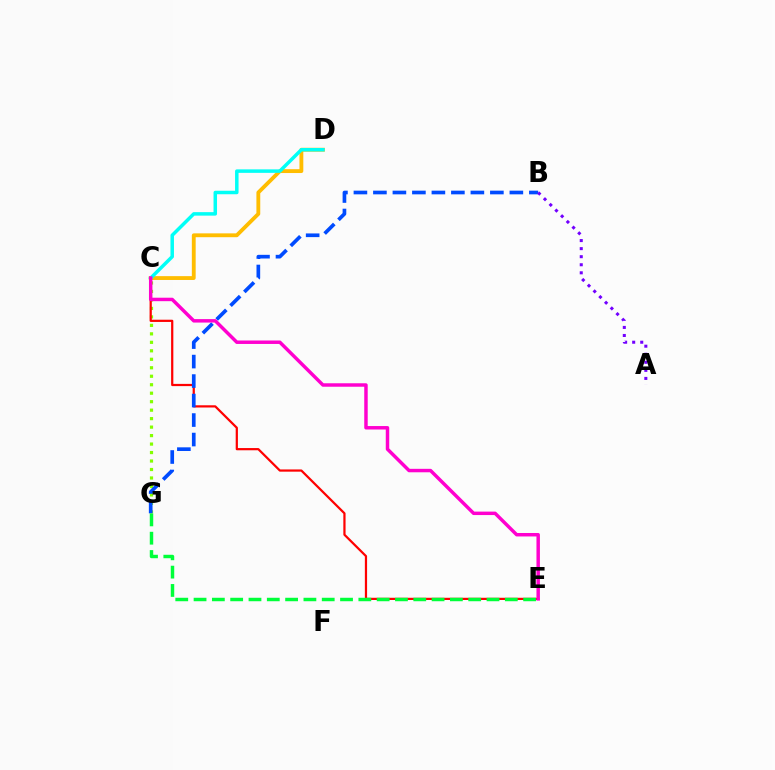{('C', 'G'): [{'color': '#84ff00', 'line_style': 'dotted', 'thickness': 2.3}], ('C', 'D'): [{'color': '#ffbd00', 'line_style': 'solid', 'thickness': 2.76}, {'color': '#00fff6', 'line_style': 'solid', 'thickness': 2.51}], ('C', 'E'): [{'color': '#ff0000', 'line_style': 'solid', 'thickness': 1.6}, {'color': '#ff00cf', 'line_style': 'solid', 'thickness': 2.49}], ('B', 'G'): [{'color': '#004bff', 'line_style': 'dashed', 'thickness': 2.65}], ('E', 'G'): [{'color': '#00ff39', 'line_style': 'dashed', 'thickness': 2.49}], ('A', 'B'): [{'color': '#7200ff', 'line_style': 'dotted', 'thickness': 2.19}]}